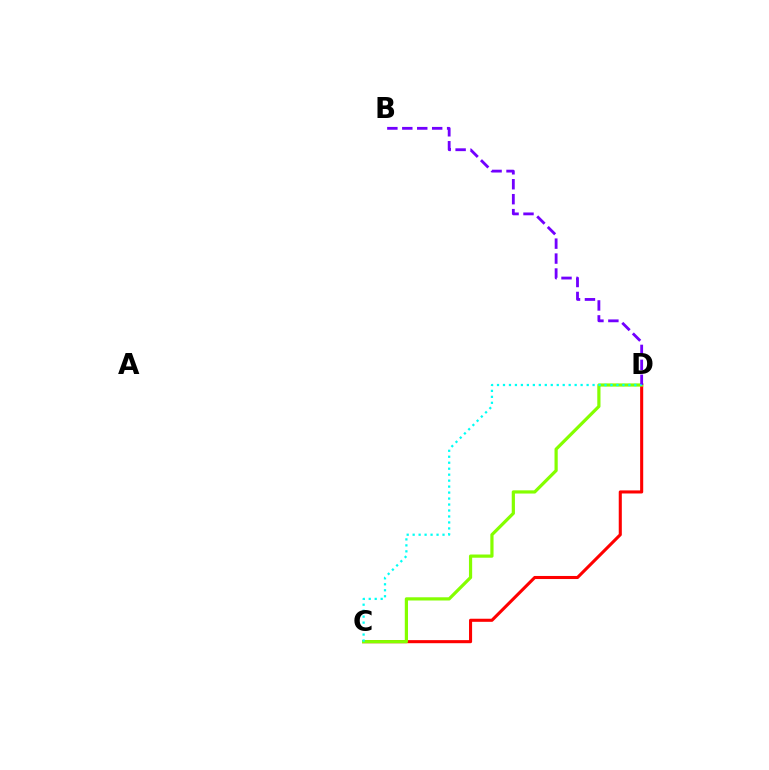{('C', 'D'): [{'color': '#ff0000', 'line_style': 'solid', 'thickness': 2.22}, {'color': '#84ff00', 'line_style': 'solid', 'thickness': 2.31}, {'color': '#00fff6', 'line_style': 'dotted', 'thickness': 1.62}], ('B', 'D'): [{'color': '#7200ff', 'line_style': 'dashed', 'thickness': 2.03}]}